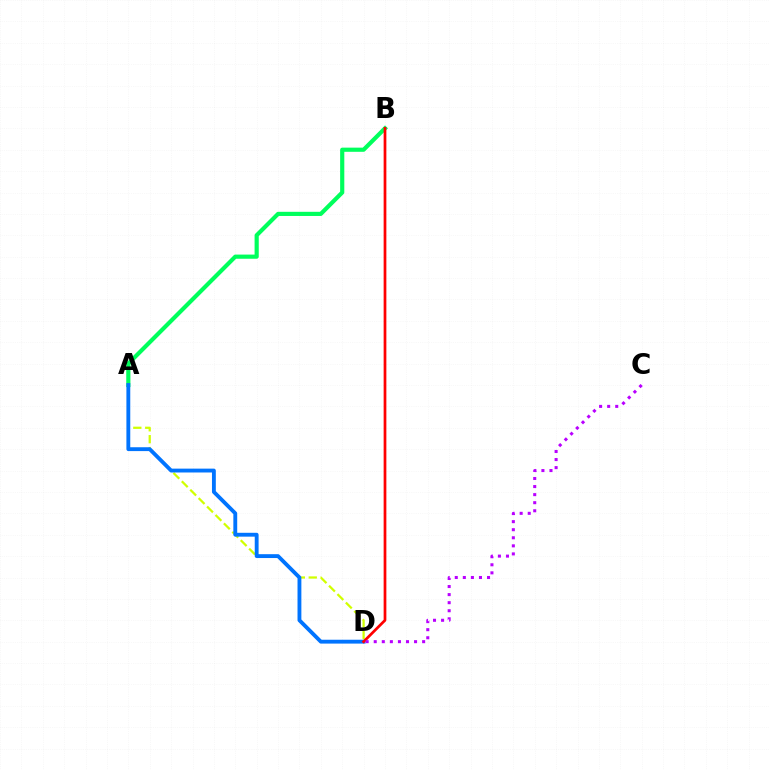{('A', 'B'): [{'color': '#00ff5c', 'line_style': 'solid', 'thickness': 3.0}], ('A', 'D'): [{'color': '#d1ff00', 'line_style': 'dashed', 'thickness': 1.62}, {'color': '#0074ff', 'line_style': 'solid', 'thickness': 2.78}], ('B', 'D'): [{'color': '#ff0000', 'line_style': 'solid', 'thickness': 1.96}], ('C', 'D'): [{'color': '#b900ff', 'line_style': 'dotted', 'thickness': 2.19}]}